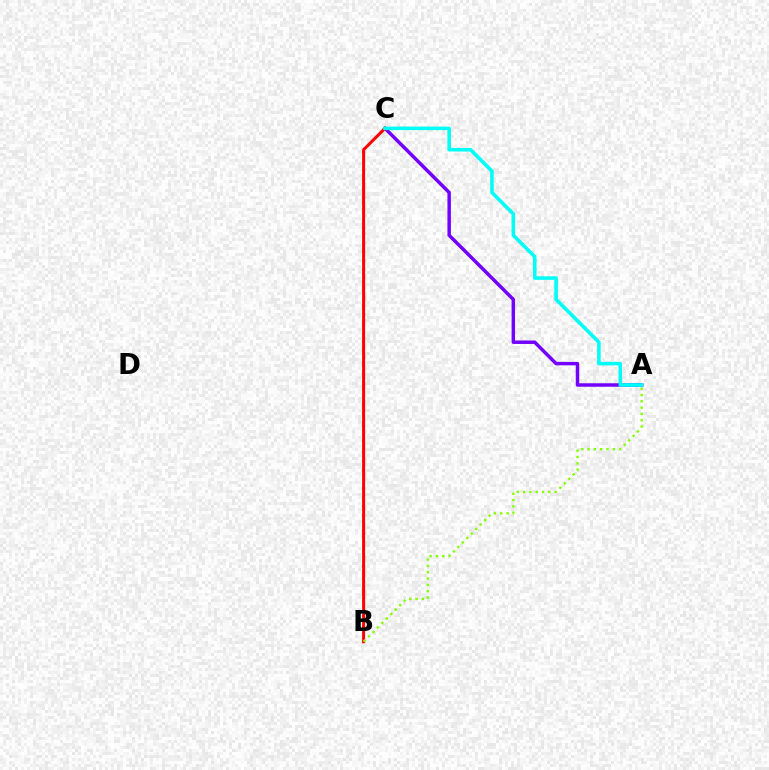{('A', 'C'): [{'color': '#7200ff', 'line_style': 'solid', 'thickness': 2.49}, {'color': '#00fff6', 'line_style': 'solid', 'thickness': 2.57}], ('B', 'C'): [{'color': '#ff0000', 'line_style': 'solid', 'thickness': 2.17}], ('A', 'B'): [{'color': '#84ff00', 'line_style': 'dotted', 'thickness': 1.72}]}